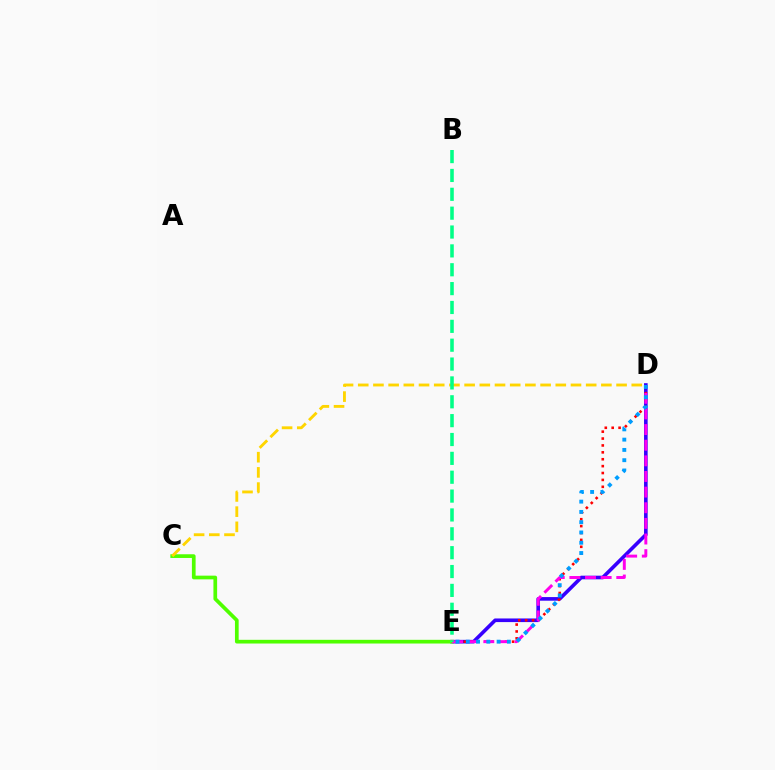{('D', 'E'): [{'color': '#3700ff', 'line_style': 'solid', 'thickness': 2.61}, {'color': '#ff0000', 'line_style': 'dotted', 'thickness': 1.87}, {'color': '#ff00ed', 'line_style': 'dashed', 'thickness': 2.12}, {'color': '#009eff', 'line_style': 'dotted', 'thickness': 2.79}], ('C', 'E'): [{'color': '#4fff00', 'line_style': 'solid', 'thickness': 2.67}], ('C', 'D'): [{'color': '#ffd500', 'line_style': 'dashed', 'thickness': 2.06}], ('B', 'E'): [{'color': '#00ff86', 'line_style': 'dashed', 'thickness': 2.56}]}